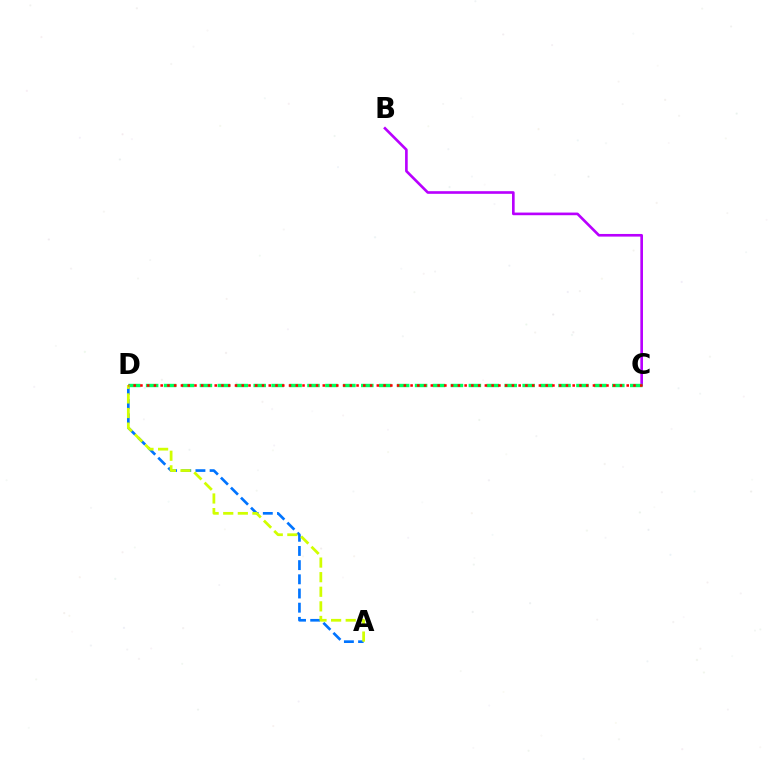{('B', 'C'): [{'color': '#b900ff', 'line_style': 'solid', 'thickness': 1.9}], ('C', 'D'): [{'color': '#00ff5c', 'line_style': 'dashed', 'thickness': 2.44}, {'color': '#ff0000', 'line_style': 'dotted', 'thickness': 1.84}], ('A', 'D'): [{'color': '#0074ff', 'line_style': 'dashed', 'thickness': 1.93}, {'color': '#d1ff00', 'line_style': 'dashed', 'thickness': 1.98}]}